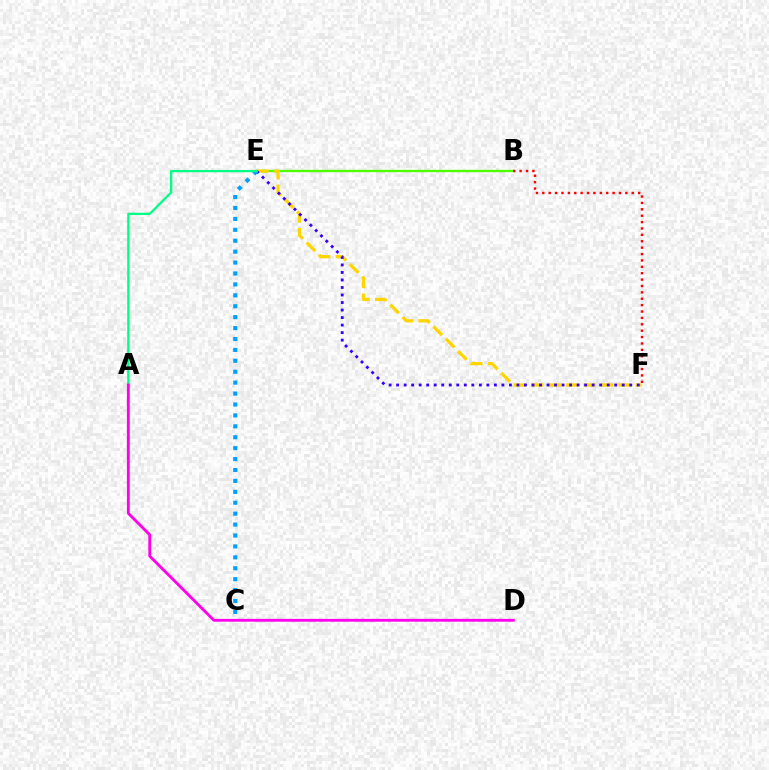{('B', 'E'): [{'color': '#4fff00', 'line_style': 'solid', 'thickness': 1.68}], ('E', 'F'): [{'color': '#ffd500', 'line_style': 'dashed', 'thickness': 2.37}, {'color': '#3700ff', 'line_style': 'dotted', 'thickness': 2.04}], ('B', 'F'): [{'color': '#ff0000', 'line_style': 'dotted', 'thickness': 1.74}], ('C', 'E'): [{'color': '#009eff', 'line_style': 'dotted', 'thickness': 2.97}], ('A', 'E'): [{'color': '#00ff86', 'line_style': 'solid', 'thickness': 1.64}], ('A', 'D'): [{'color': '#ff00ed', 'line_style': 'solid', 'thickness': 2.05}]}